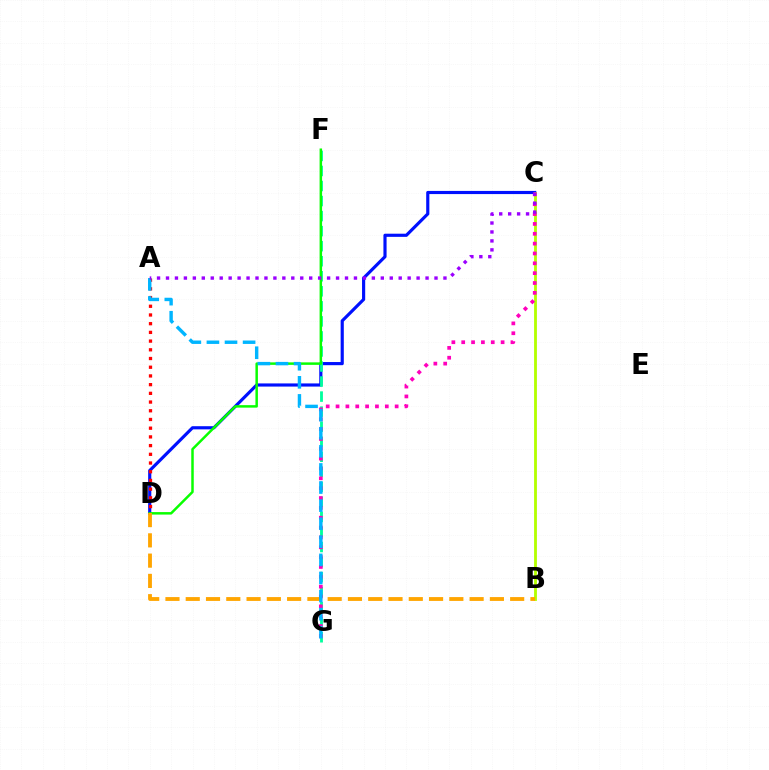{('C', 'D'): [{'color': '#0010ff', 'line_style': 'solid', 'thickness': 2.27}], ('F', 'G'): [{'color': '#00ff9d', 'line_style': 'dashed', 'thickness': 2.04}], ('B', 'C'): [{'color': '#b3ff00', 'line_style': 'solid', 'thickness': 2.03}], ('D', 'F'): [{'color': '#08ff00', 'line_style': 'solid', 'thickness': 1.79}], ('A', 'D'): [{'color': '#ff0000', 'line_style': 'dotted', 'thickness': 2.37}], ('B', 'D'): [{'color': '#ffa500', 'line_style': 'dashed', 'thickness': 2.75}], ('C', 'G'): [{'color': '#ff00bd', 'line_style': 'dotted', 'thickness': 2.68}], ('A', 'G'): [{'color': '#00b5ff', 'line_style': 'dashed', 'thickness': 2.46}], ('A', 'C'): [{'color': '#9b00ff', 'line_style': 'dotted', 'thickness': 2.43}]}